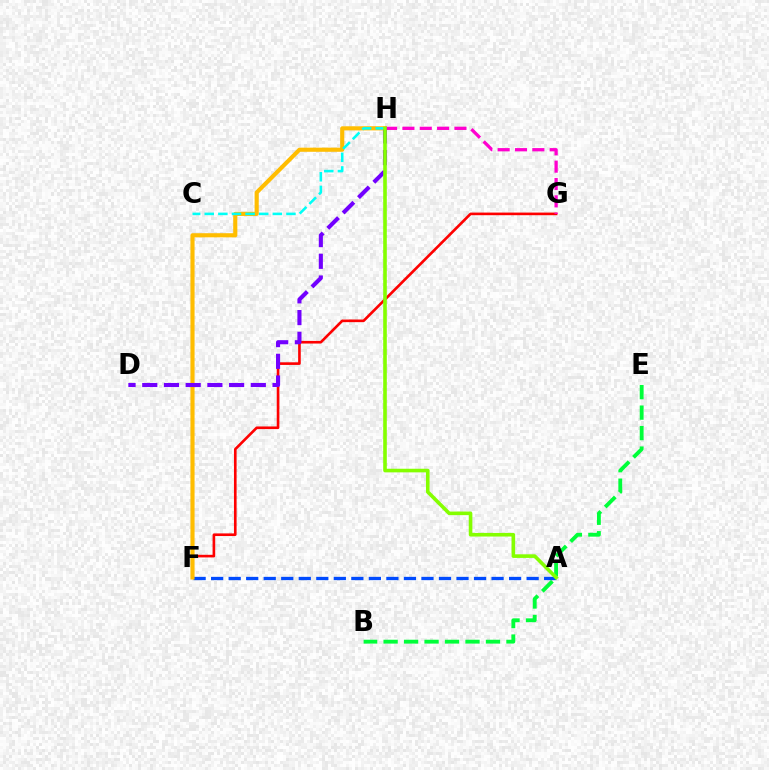{('B', 'E'): [{'color': '#00ff39', 'line_style': 'dashed', 'thickness': 2.78}], ('F', 'G'): [{'color': '#ff0000', 'line_style': 'solid', 'thickness': 1.89}], ('A', 'F'): [{'color': '#004bff', 'line_style': 'dashed', 'thickness': 2.38}], ('F', 'H'): [{'color': '#ffbd00', 'line_style': 'solid', 'thickness': 2.98}], ('G', 'H'): [{'color': '#ff00cf', 'line_style': 'dashed', 'thickness': 2.36}], ('D', 'H'): [{'color': '#7200ff', 'line_style': 'dashed', 'thickness': 2.95}], ('C', 'H'): [{'color': '#00fff6', 'line_style': 'dashed', 'thickness': 1.85}], ('A', 'H'): [{'color': '#84ff00', 'line_style': 'solid', 'thickness': 2.6}]}